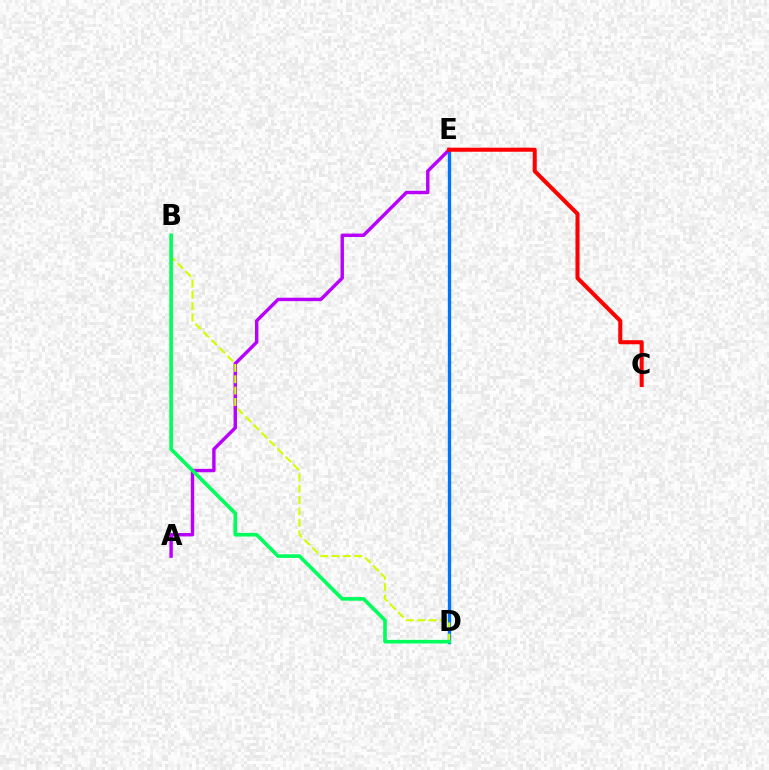{('D', 'E'): [{'color': '#0074ff', 'line_style': 'solid', 'thickness': 2.4}], ('A', 'E'): [{'color': '#b900ff', 'line_style': 'solid', 'thickness': 2.46}], ('B', 'D'): [{'color': '#d1ff00', 'line_style': 'dashed', 'thickness': 1.54}, {'color': '#00ff5c', 'line_style': 'solid', 'thickness': 2.61}], ('C', 'E'): [{'color': '#ff0000', 'line_style': 'solid', 'thickness': 2.92}]}